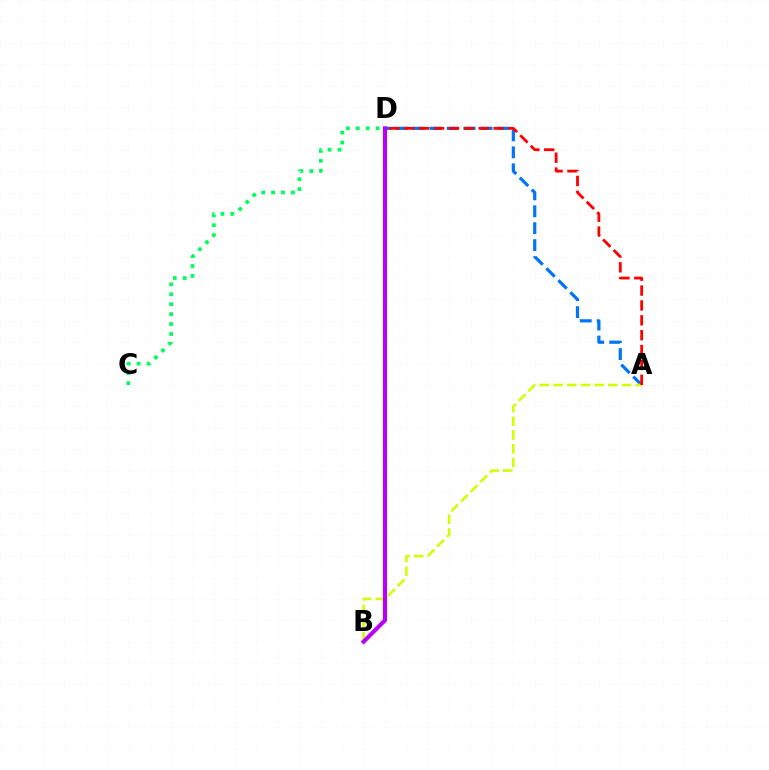{('C', 'D'): [{'color': '#00ff5c', 'line_style': 'dotted', 'thickness': 2.7}], ('A', 'D'): [{'color': '#0074ff', 'line_style': 'dashed', 'thickness': 2.3}, {'color': '#ff0000', 'line_style': 'dashed', 'thickness': 2.02}], ('A', 'B'): [{'color': '#d1ff00', 'line_style': 'dashed', 'thickness': 1.86}], ('B', 'D'): [{'color': '#b900ff', 'line_style': 'solid', 'thickness': 2.95}]}